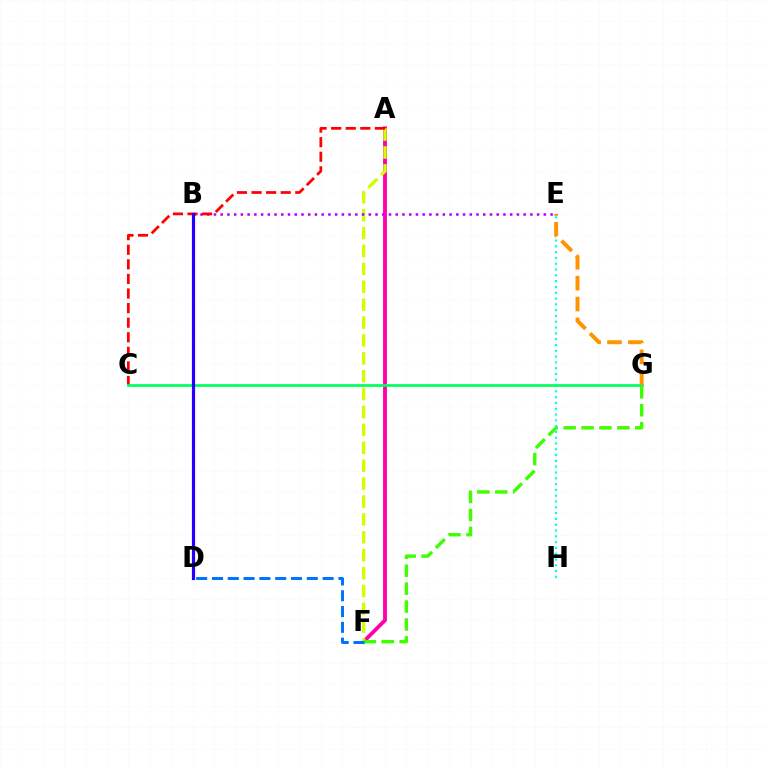{('A', 'F'): [{'color': '#ff00ac', 'line_style': 'solid', 'thickness': 2.77}, {'color': '#d1ff00', 'line_style': 'dashed', 'thickness': 2.43}], ('F', 'G'): [{'color': '#3dff00', 'line_style': 'dashed', 'thickness': 2.43}], ('B', 'E'): [{'color': '#b900ff', 'line_style': 'dotted', 'thickness': 1.83}], ('D', 'F'): [{'color': '#0074ff', 'line_style': 'dashed', 'thickness': 2.15}], ('E', 'H'): [{'color': '#00fff6', 'line_style': 'dotted', 'thickness': 1.58}], ('A', 'C'): [{'color': '#ff0000', 'line_style': 'dashed', 'thickness': 1.98}], ('C', 'G'): [{'color': '#00ff5c', 'line_style': 'solid', 'thickness': 1.95}], ('E', 'G'): [{'color': '#ff9400', 'line_style': 'dashed', 'thickness': 2.84}], ('B', 'D'): [{'color': '#2500ff', 'line_style': 'solid', 'thickness': 2.3}]}